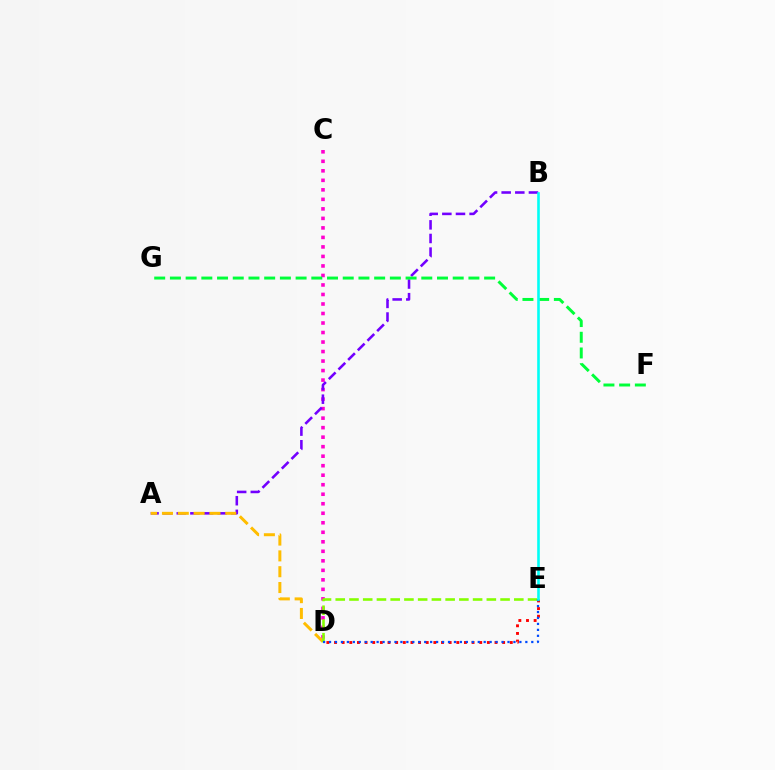{('C', 'D'): [{'color': '#ff00cf', 'line_style': 'dotted', 'thickness': 2.58}], ('A', 'B'): [{'color': '#7200ff', 'line_style': 'dashed', 'thickness': 1.85}], ('A', 'D'): [{'color': '#ffbd00', 'line_style': 'dashed', 'thickness': 2.15}], ('D', 'E'): [{'color': '#ff0000', 'line_style': 'dotted', 'thickness': 2.08}, {'color': '#84ff00', 'line_style': 'dashed', 'thickness': 1.87}, {'color': '#004bff', 'line_style': 'dotted', 'thickness': 1.62}], ('F', 'G'): [{'color': '#00ff39', 'line_style': 'dashed', 'thickness': 2.13}], ('B', 'E'): [{'color': '#00fff6', 'line_style': 'solid', 'thickness': 1.87}]}